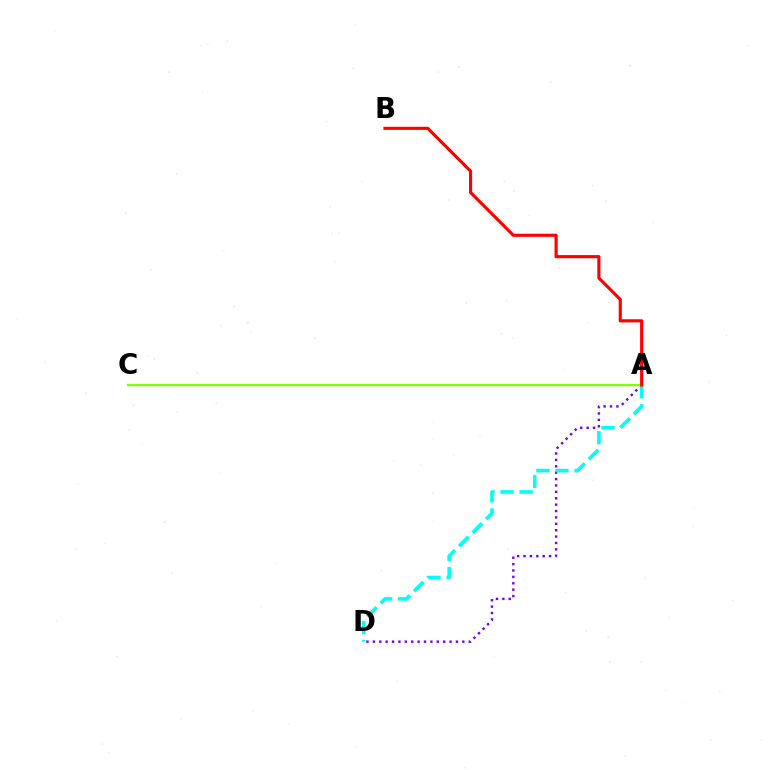{('A', 'D'): [{'color': '#7200ff', 'line_style': 'dotted', 'thickness': 1.74}, {'color': '#00fff6', 'line_style': 'dashed', 'thickness': 2.59}], ('A', 'C'): [{'color': '#84ff00', 'line_style': 'solid', 'thickness': 1.68}], ('A', 'B'): [{'color': '#ff0000', 'line_style': 'solid', 'thickness': 2.26}]}